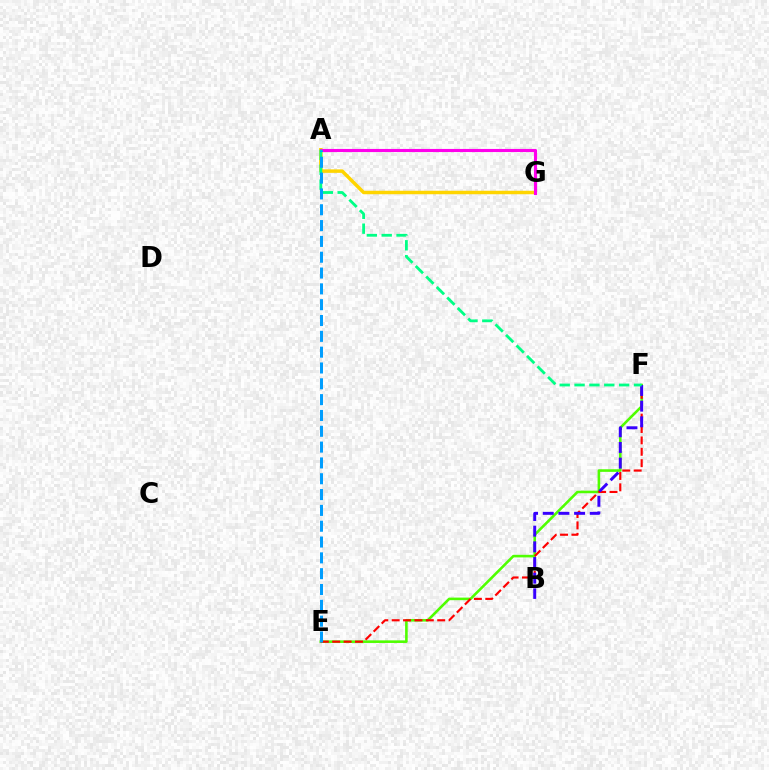{('E', 'F'): [{'color': '#4fff00', 'line_style': 'solid', 'thickness': 1.87}, {'color': '#ff0000', 'line_style': 'dashed', 'thickness': 1.55}], ('A', 'G'): [{'color': '#ffd500', 'line_style': 'solid', 'thickness': 2.51}, {'color': '#ff00ed', 'line_style': 'solid', 'thickness': 2.25}], ('B', 'F'): [{'color': '#3700ff', 'line_style': 'dashed', 'thickness': 2.13}], ('A', 'F'): [{'color': '#00ff86', 'line_style': 'dashed', 'thickness': 2.02}], ('A', 'E'): [{'color': '#009eff', 'line_style': 'dashed', 'thickness': 2.15}]}